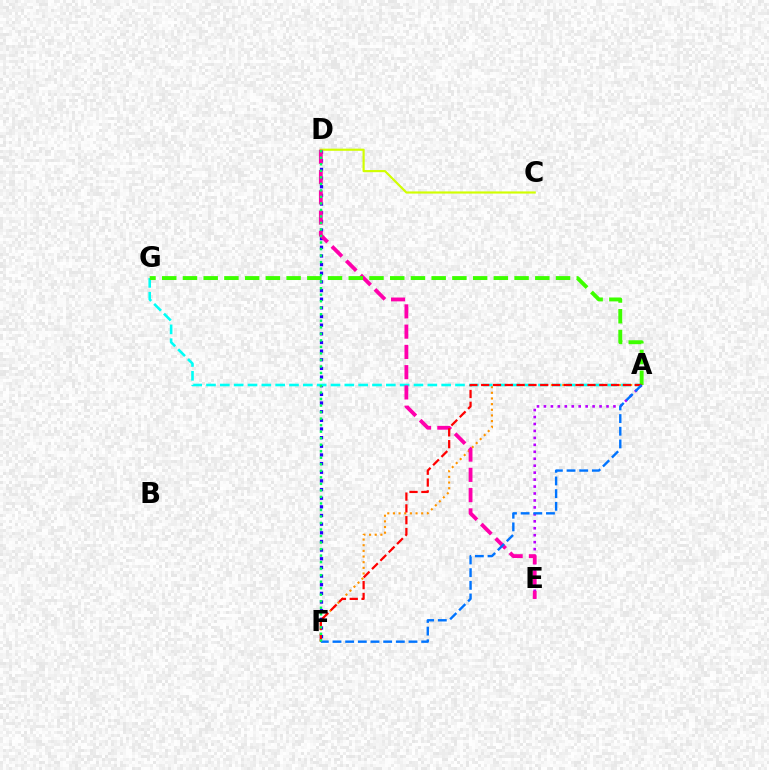{('C', 'D'): [{'color': '#d1ff00', 'line_style': 'solid', 'thickness': 1.55}], ('A', 'F'): [{'color': '#ff9400', 'line_style': 'dotted', 'thickness': 1.54}, {'color': '#ff0000', 'line_style': 'dashed', 'thickness': 1.6}, {'color': '#0074ff', 'line_style': 'dashed', 'thickness': 1.72}], ('D', 'F'): [{'color': '#2500ff', 'line_style': 'dotted', 'thickness': 2.35}, {'color': '#00ff5c', 'line_style': 'dotted', 'thickness': 1.77}], ('A', 'G'): [{'color': '#00fff6', 'line_style': 'dashed', 'thickness': 1.88}, {'color': '#3dff00', 'line_style': 'dashed', 'thickness': 2.82}], ('A', 'E'): [{'color': '#b900ff', 'line_style': 'dotted', 'thickness': 1.89}], ('D', 'E'): [{'color': '#ff00ac', 'line_style': 'dashed', 'thickness': 2.75}]}